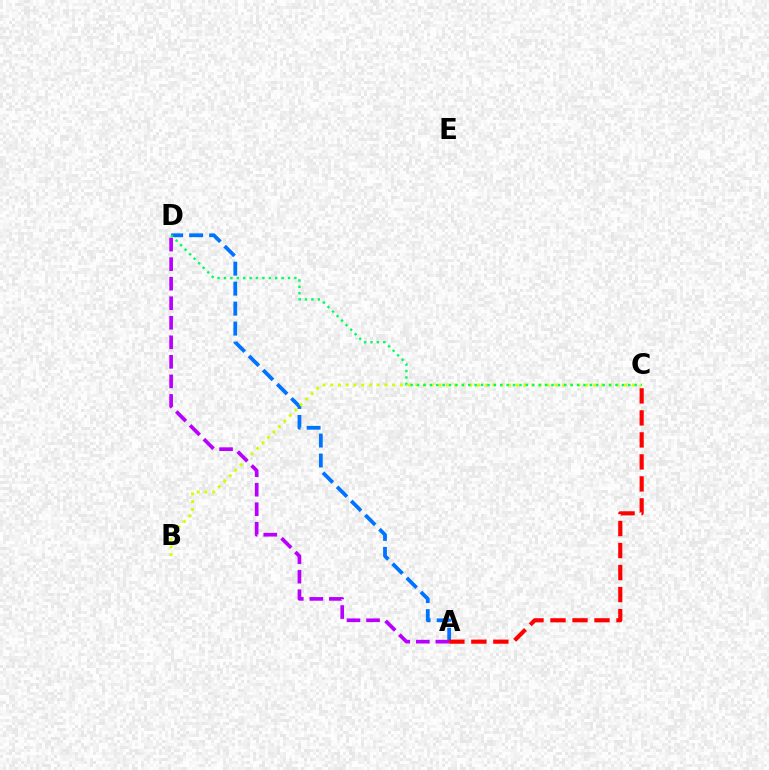{('A', 'D'): [{'color': '#0074ff', 'line_style': 'dashed', 'thickness': 2.72}, {'color': '#b900ff', 'line_style': 'dashed', 'thickness': 2.65}], ('B', 'C'): [{'color': '#d1ff00', 'line_style': 'dotted', 'thickness': 2.1}], ('A', 'C'): [{'color': '#ff0000', 'line_style': 'dashed', 'thickness': 2.99}], ('C', 'D'): [{'color': '#00ff5c', 'line_style': 'dotted', 'thickness': 1.74}]}